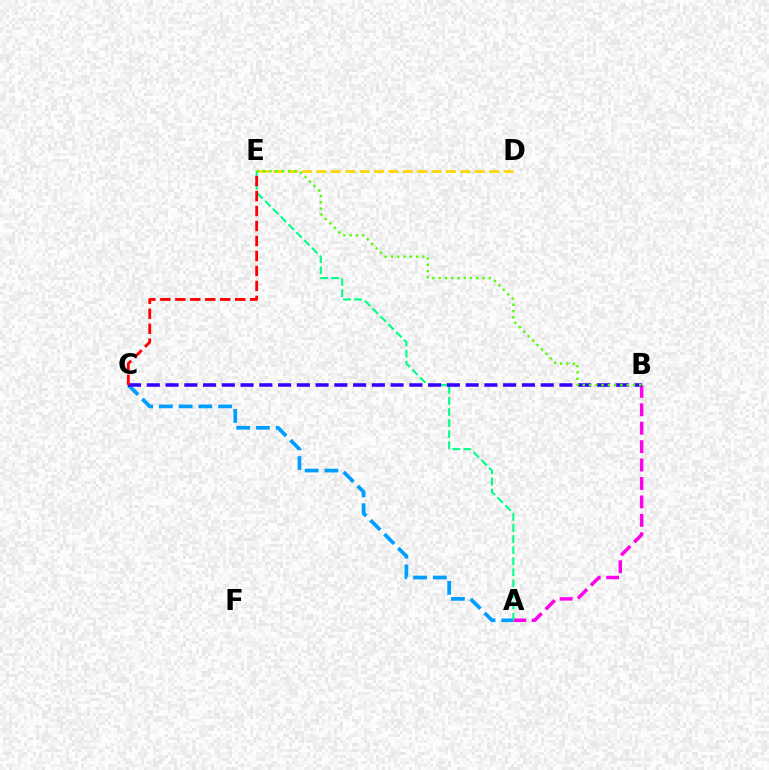{('A', 'B'): [{'color': '#ff00ed', 'line_style': 'dashed', 'thickness': 2.5}], ('A', 'C'): [{'color': '#009eff', 'line_style': 'dashed', 'thickness': 2.68}], ('A', 'E'): [{'color': '#00ff86', 'line_style': 'dashed', 'thickness': 1.5}], ('B', 'C'): [{'color': '#3700ff', 'line_style': 'dashed', 'thickness': 2.55}], ('C', 'E'): [{'color': '#ff0000', 'line_style': 'dashed', 'thickness': 2.03}], ('D', 'E'): [{'color': '#ffd500', 'line_style': 'dashed', 'thickness': 1.95}], ('B', 'E'): [{'color': '#4fff00', 'line_style': 'dotted', 'thickness': 1.71}]}